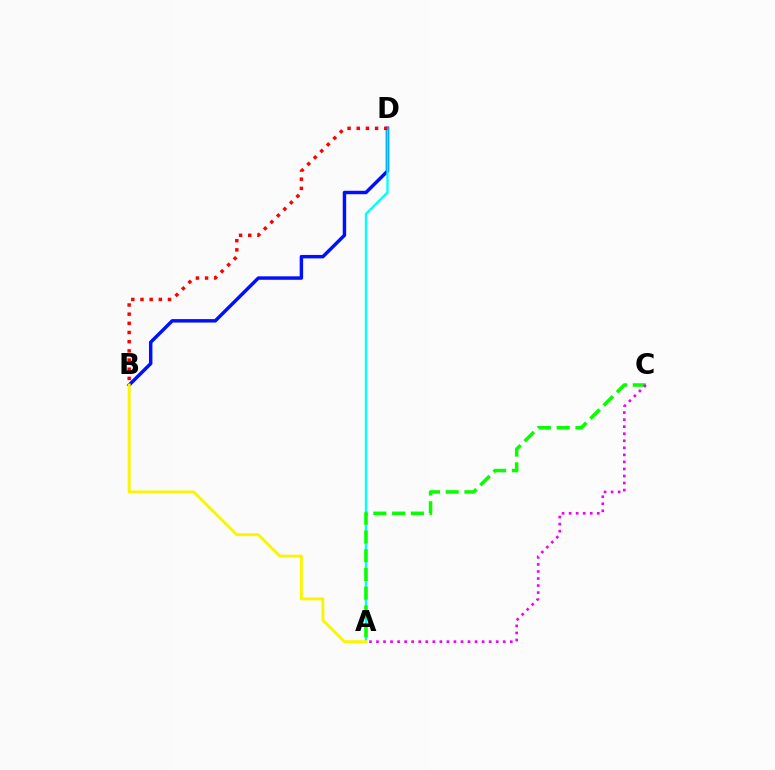{('B', 'D'): [{'color': '#0010ff', 'line_style': 'solid', 'thickness': 2.48}, {'color': '#ff0000', 'line_style': 'dotted', 'thickness': 2.49}], ('A', 'D'): [{'color': '#00fff6', 'line_style': 'solid', 'thickness': 1.66}], ('A', 'C'): [{'color': '#08ff00', 'line_style': 'dashed', 'thickness': 2.55}, {'color': '#ee00ff', 'line_style': 'dotted', 'thickness': 1.91}], ('A', 'B'): [{'color': '#fcf500', 'line_style': 'solid', 'thickness': 2.08}]}